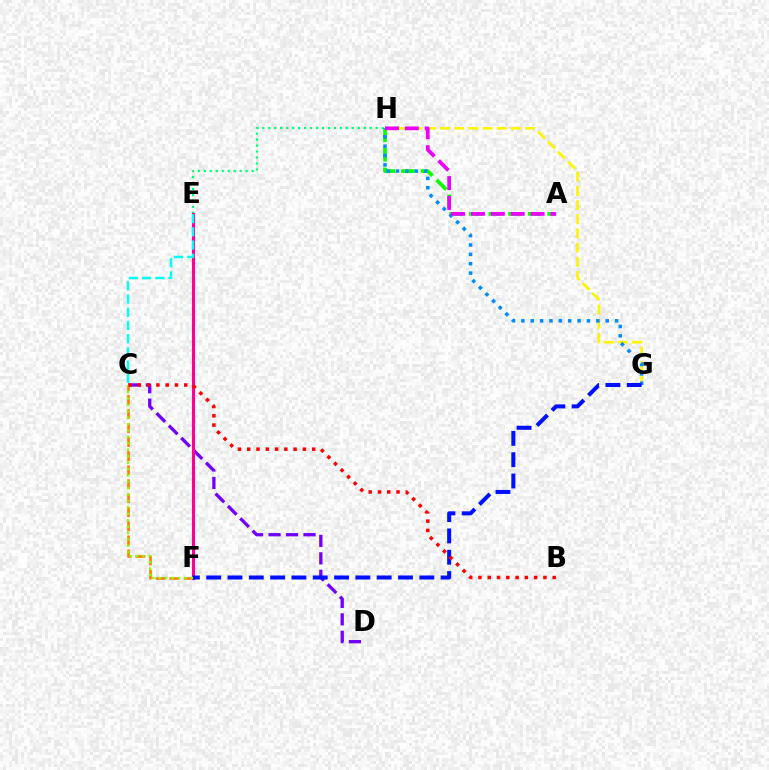{('C', 'F'): [{'color': '#ff7c00', 'line_style': 'dashed', 'thickness': 1.91}, {'color': '#84ff00', 'line_style': 'dotted', 'thickness': 1.74}], ('E', 'H'): [{'color': '#00ff74', 'line_style': 'dotted', 'thickness': 1.62}], ('C', 'D'): [{'color': '#7200ff', 'line_style': 'dashed', 'thickness': 2.37}], ('G', 'H'): [{'color': '#fcf500', 'line_style': 'dashed', 'thickness': 1.92}, {'color': '#008cff', 'line_style': 'dotted', 'thickness': 2.55}], ('E', 'F'): [{'color': '#ff0094', 'line_style': 'solid', 'thickness': 2.23}], ('A', 'H'): [{'color': '#08ff00', 'line_style': 'dashed', 'thickness': 2.67}, {'color': '#ee00ff', 'line_style': 'dashed', 'thickness': 2.7}], ('C', 'E'): [{'color': '#00fff6', 'line_style': 'dashed', 'thickness': 1.8}], ('F', 'G'): [{'color': '#0010ff', 'line_style': 'dashed', 'thickness': 2.9}], ('B', 'C'): [{'color': '#ff0000', 'line_style': 'dotted', 'thickness': 2.52}]}